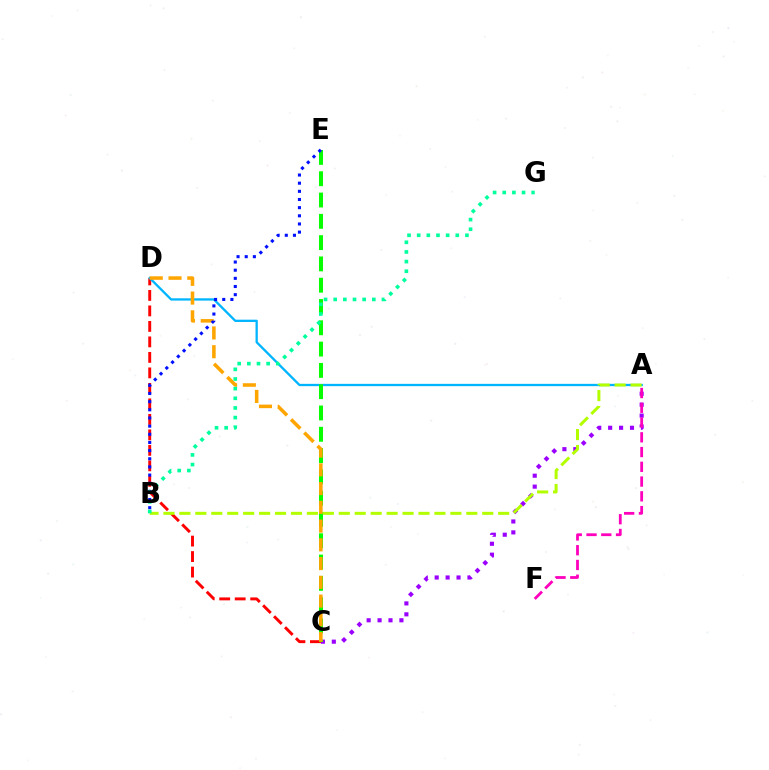{('A', 'C'): [{'color': '#9b00ff', 'line_style': 'dotted', 'thickness': 2.97}], ('C', 'D'): [{'color': '#ff0000', 'line_style': 'dashed', 'thickness': 2.1}, {'color': '#ffa500', 'line_style': 'dashed', 'thickness': 2.55}], ('A', 'D'): [{'color': '#00b5ff', 'line_style': 'solid', 'thickness': 1.65}], ('A', 'F'): [{'color': '#ff00bd', 'line_style': 'dashed', 'thickness': 2.0}], ('C', 'E'): [{'color': '#08ff00', 'line_style': 'dashed', 'thickness': 2.89}], ('B', 'E'): [{'color': '#0010ff', 'line_style': 'dotted', 'thickness': 2.22}], ('A', 'B'): [{'color': '#b3ff00', 'line_style': 'dashed', 'thickness': 2.17}], ('B', 'G'): [{'color': '#00ff9d', 'line_style': 'dotted', 'thickness': 2.62}]}